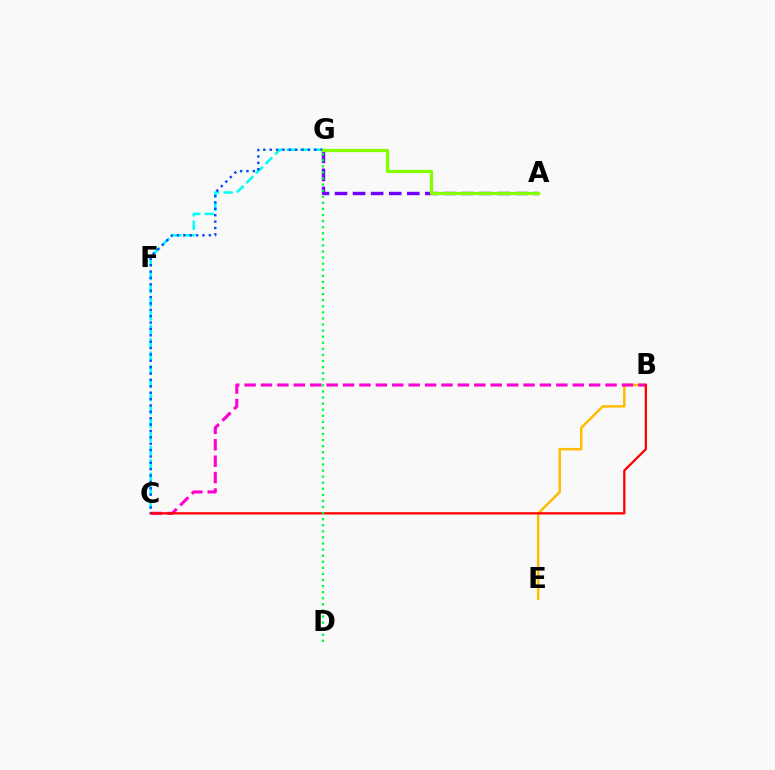{('B', 'E'): [{'color': '#ffbd00', 'line_style': 'solid', 'thickness': 1.79}], ('C', 'G'): [{'color': '#00fff6', 'line_style': 'dashed', 'thickness': 1.83}, {'color': '#004bff', 'line_style': 'dotted', 'thickness': 1.73}], ('A', 'G'): [{'color': '#7200ff', 'line_style': 'dashed', 'thickness': 2.45}, {'color': '#84ff00', 'line_style': 'solid', 'thickness': 2.35}], ('B', 'C'): [{'color': '#ff00cf', 'line_style': 'dashed', 'thickness': 2.23}, {'color': '#ff0000', 'line_style': 'solid', 'thickness': 1.65}], ('D', 'G'): [{'color': '#00ff39', 'line_style': 'dotted', 'thickness': 1.65}]}